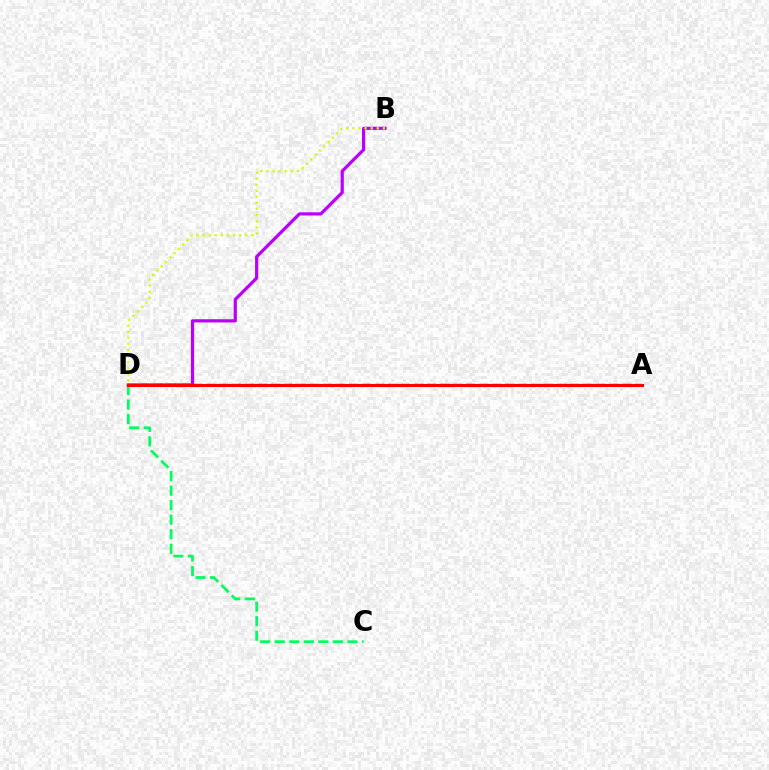{('A', 'D'): [{'color': '#0074ff', 'line_style': 'dashed', 'thickness': 1.77}, {'color': '#ff0000', 'line_style': 'solid', 'thickness': 2.21}], ('C', 'D'): [{'color': '#00ff5c', 'line_style': 'dashed', 'thickness': 1.97}], ('B', 'D'): [{'color': '#b900ff', 'line_style': 'solid', 'thickness': 2.31}, {'color': '#d1ff00', 'line_style': 'dotted', 'thickness': 1.66}]}